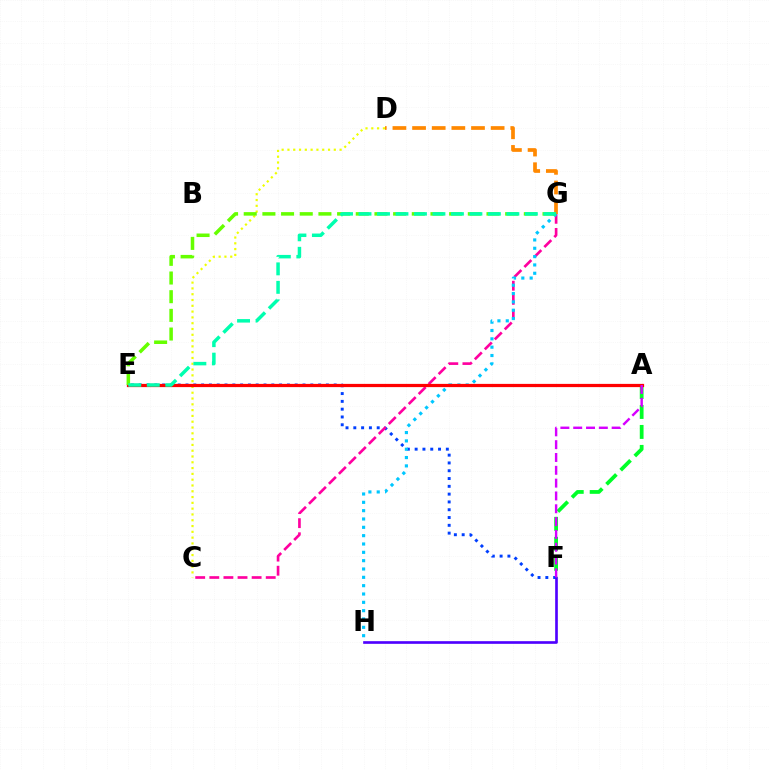{('A', 'F'): [{'color': '#00ff27', 'line_style': 'dashed', 'thickness': 2.71}, {'color': '#d600ff', 'line_style': 'dashed', 'thickness': 1.74}], ('E', 'F'): [{'color': '#003fff', 'line_style': 'dotted', 'thickness': 2.12}], ('F', 'H'): [{'color': '#4f00ff', 'line_style': 'solid', 'thickness': 1.91}], ('C', 'D'): [{'color': '#eeff00', 'line_style': 'dotted', 'thickness': 1.57}], ('C', 'G'): [{'color': '#ff00a0', 'line_style': 'dashed', 'thickness': 1.92}], ('G', 'H'): [{'color': '#00c7ff', 'line_style': 'dotted', 'thickness': 2.26}], ('A', 'E'): [{'color': '#ff0000', 'line_style': 'solid', 'thickness': 2.33}], ('E', 'G'): [{'color': '#66ff00', 'line_style': 'dashed', 'thickness': 2.54}, {'color': '#00ffaf', 'line_style': 'dashed', 'thickness': 2.51}], ('D', 'G'): [{'color': '#ff8800', 'line_style': 'dashed', 'thickness': 2.67}]}